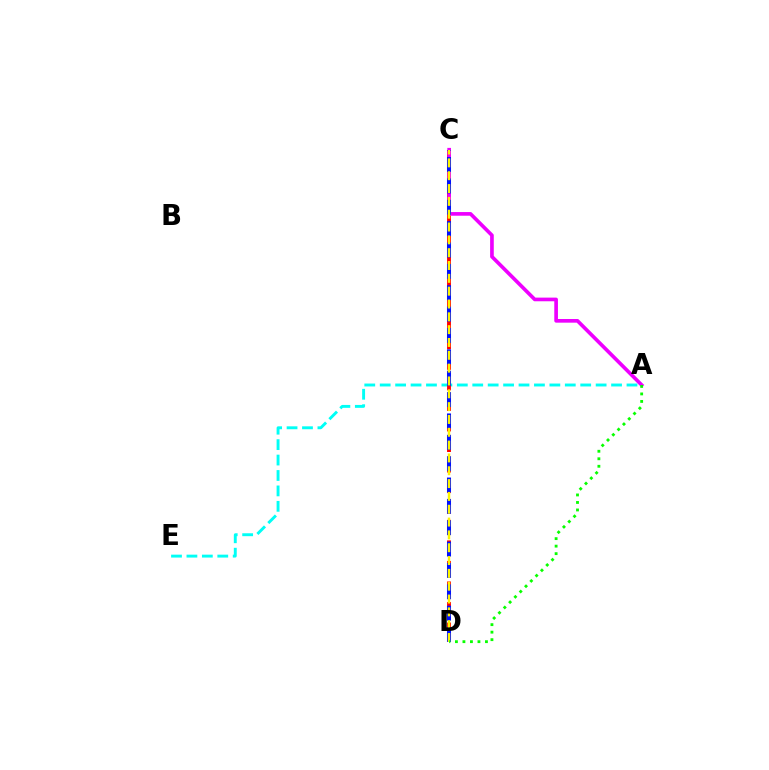{('A', 'E'): [{'color': '#00fff6', 'line_style': 'dashed', 'thickness': 2.1}], ('C', 'D'): [{'color': '#ff0000', 'line_style': 'dashed', 'thickness': 2.79}, {'color': '#0010ff', 'line_style': 'dashed', 'thickness': 2.9}, {'color': '#fcf500', 'line_style': 'dashed', 'thickness': 1.74}], ('A', 'C'): [{'color': '#ee00ff', 'line_style': 'solid', 'thickness': 2.63}], ('A', 'D'): [{'color': '#08ff00', 'line_style': 'dotted', 'thickness': 2.04}]}